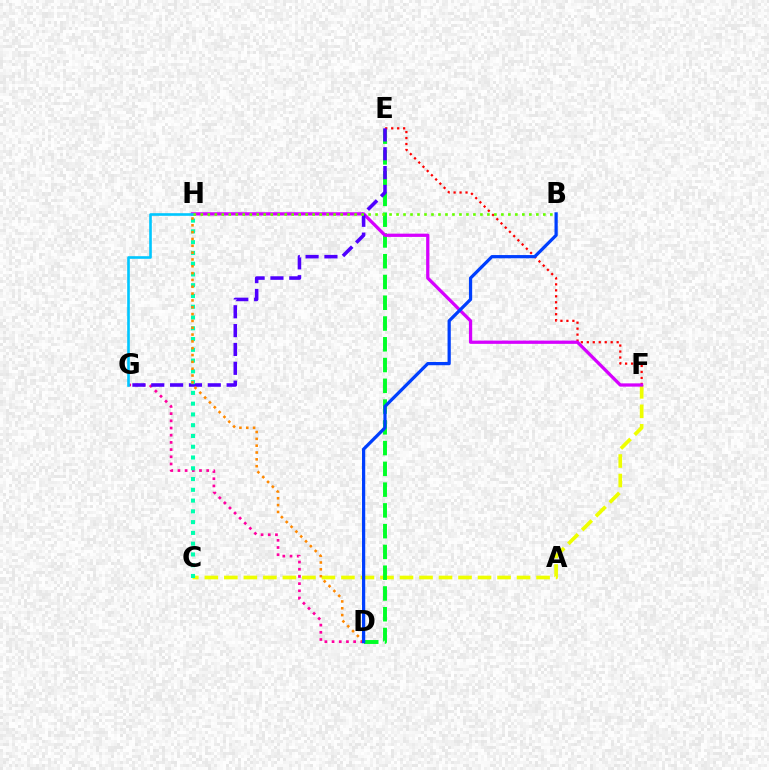{('C', 'F'): [{'color': '#eeff00', 'line_style': 'dashed', 'thickness': 2.65}], ('D', 'G'): [{'color': '#ff00a0', 'line_style': 'dotted', 'thickness': 1.95}], ('D', 'E'): [{'color': '#00ff27', 'line_style': 'dashed', 'thickness': 2.82}], ('E', 'F'): [{'color': '#ff0000', 'line_style': 'dotted', 'thickness': 1.62}], ('F', 'H'): [{'color': '#d600ff', 'line_style': 'solid', 'thickness': 2.35}], ('E', 'G'): [{'color': '#4f00ff', 'line_style': 'dashed', 'thickness': 2.56}], ('G', 'H'): [{'color': '#00c7ff', 'line_style': 'solid', 'thickness': 1.9}], ('C', 'H'): [{'color': '#00ffaf', 'line_style': 'dotted', 'thickness': 2.93}], ('D', 'H'): [{'color': '#ff8800', 'line_style': 'dotted', 'thickness': 1.86}], ('B', 'H'): [{'color': '#66ff00', 'line_style': 'dotted', 'thickness': 1.9}], ('B', 'D'): [{'color': '#003fff', 'line_style': 'solid', 'thickness': 2.33}]}